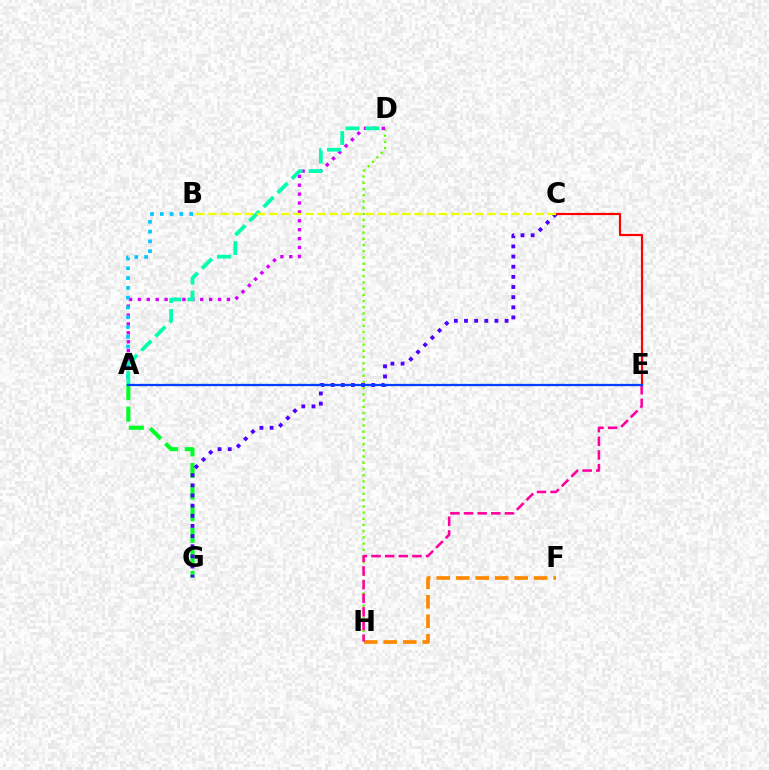{('D', 'H'): [{'color': '#66ff00', 'line_style': 'dotted', 'thickness': 1.69}], ('A', 'G'): [{'color': '#00ff27', 'line_style': 'dashed', 'thickness': 2.93}], ('F', 'H'): [{'color': '#ff8800', 'line_style': 'dashed', 'thickness': 2.65}], ('C', 'G'): [{'color': '#4f00ff', 'line_style': 'dotted', 'thickness': 2.76}], ('A', 'D'): [{'color': '#d600ff', 'line_style': 'dotted', 'thickness': 2.42}, {'color': '#00ffaf', 'line_style': 'dashed', 'thickness': 2.71}], ('A', 'B'): [{'color': '#00c7ff', 'line_style': 'dotted', 'thickness': 2.66}], ('E', 'H'): [{'color': '#ff00a0', 'line_style': 'dashed', 'thickness': 1.85}], ('C', 'E'): [{'color': '#ff0000', 'line_style': 'solid', 'thickness': 1.57}], ('A', 'E'): [{'color': '#003fff', 'line_style': 'solid', 'thickness': 1.63}], ('B', 'C'): [{'color': '#eeff00', 'line_style': 'dashed', 'thickness': 1.65}]}